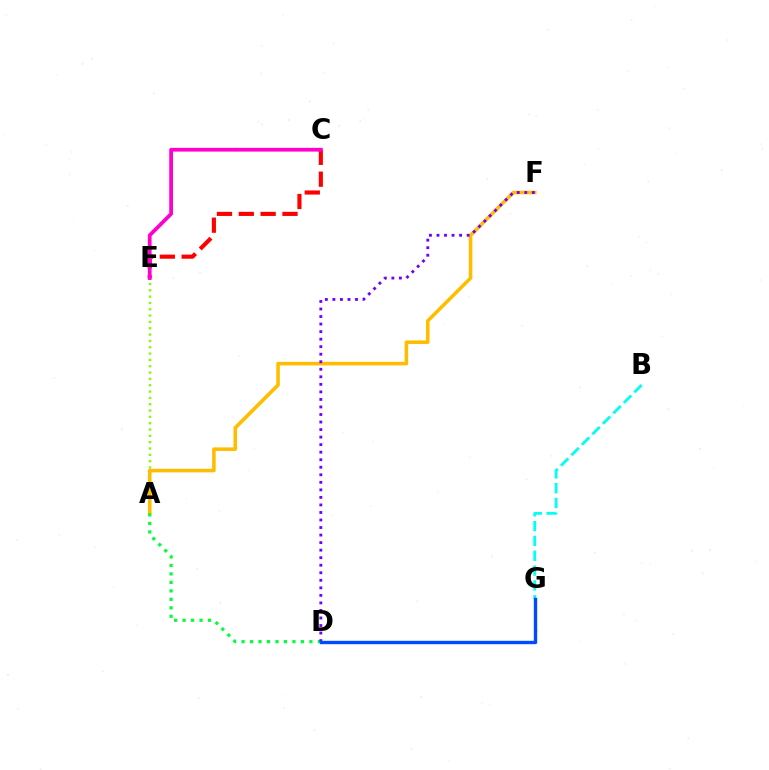{('A', 'E'): [{'color': '#84ff00', 'line_style': 'dotted', 'thickness': 1.72}], ('C', 'E'): [{'color': '#ff0000', 'line_style': 'dashed', 'thickness': 2.97}, {'color': '#ff00cf', 'line_style': 'solid', 'thickness': 2.7}], ('A', 'F'): [{'color': '#ffbd00', 'line_style': 'solid', 'thickness': 2.57}], ('B', 'G'): [{'color': '#00fff6', 'line_style': 'dashed', 'thickness': 2.01}], ('A', 'D'): [{'color': '#00ff39', 'line_style': 'dotted', 'thickness': 2.3}], ('D', 'F'): [{'color': '#7200ff', 'line_style': 'dotted', 'thickness': 2.05}], ('D', 'G'): [{'color': '#004bff', 'line_style': 'solid', 'thickness': 2.43}]}